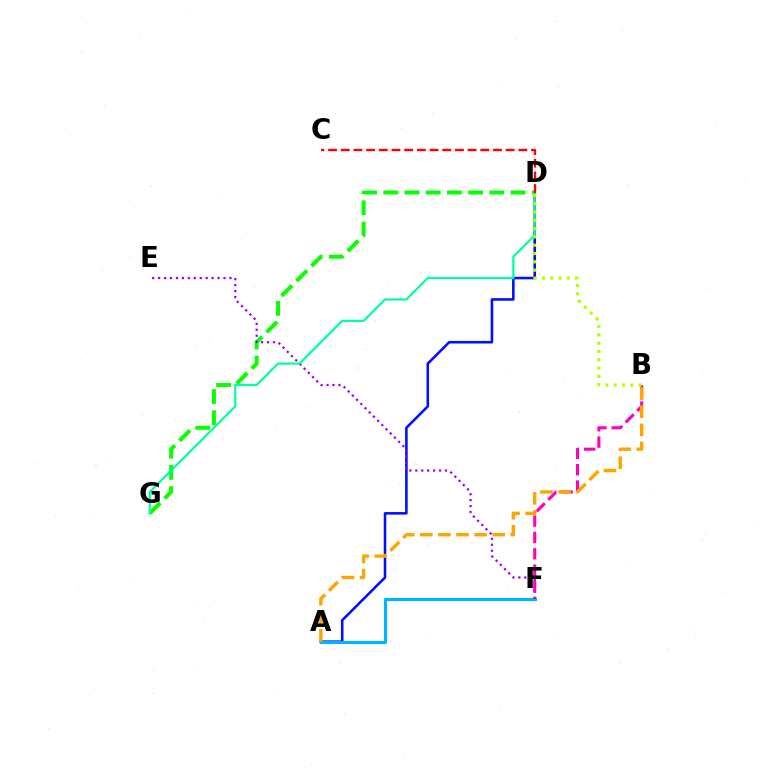{('A', 'D'): [{'color': '#0010ff', 'line_style': 'solid', 'thickness': 1.85}], ('A', 'F'): [{'color': '#00b5ff', 'line_style': 'solid', 'thickness': 2.27}], ('D', 'G'): [{'color': '#08ff00', 'line_style': 'dashed', 'thickness': 2.88}, {'color': '#00ff9d', 'line_style': 'solid', 'thickness': 1.58}], ('E', 'F'): [{'color': '#9b00ff', 'line_style': 'dotted', 'thickness': 1.62}], ('B', 'F'): [{'color': '#ff00bd', 'line_style': 'dashed', 'thickness': 2.22}], ('A', 'B'): [{'color': '#ffa500', 'line_style': 'dashed', 'thickness': 2.46}], ('C', 'D'): [{'color': '#ff0000', 'line_style': 'dashed', 'thickness': 1.72}], ('B', 'D'): [{'color': '#b3ff00', 'line_style': 'dotted', 'thickness': 2.26}]}